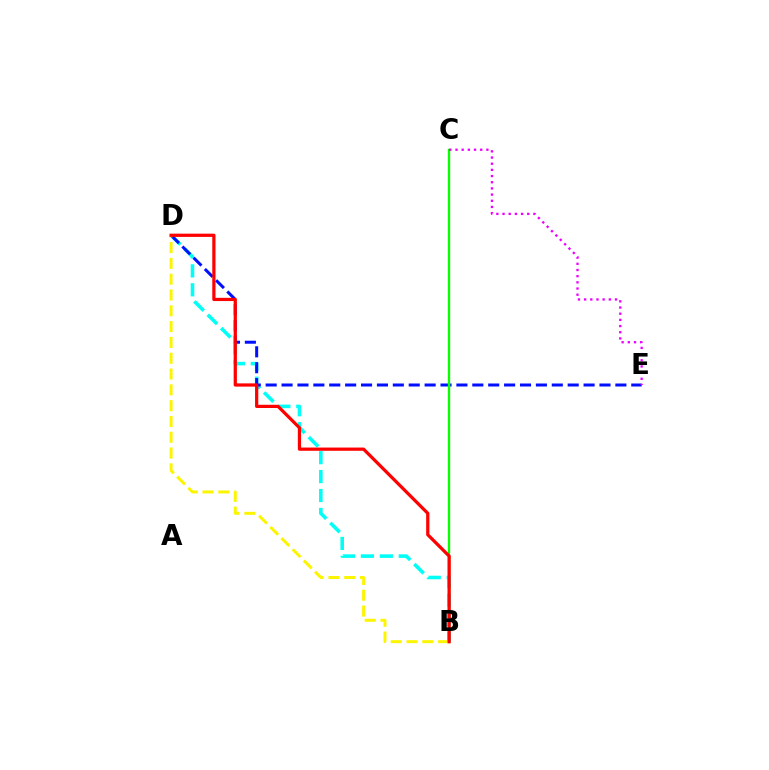{('B', 'D'): [{'color': '#00fff6', 'line_style': 'dashed', 'thickness': 2.57}, {'color': '#fcf500', 'line_style': 'dashed', 'thickness': 2.15}, {'color': '#ff0000', 'line_style': 'solid', 'thickness': 2.33}], ('D', 'E'): [{'color': '#0010ff', 'line_style': 'dashed', 'thickness': 2.16}], ('B', 'C'): [{'color': '#08ff00', 'line_style': 'solid', 'thickness': 1.69}], ('C', 'E'): [{'color': '#ee00ff', 'line_style': 'dotted', 'thickness': 1.68}]}